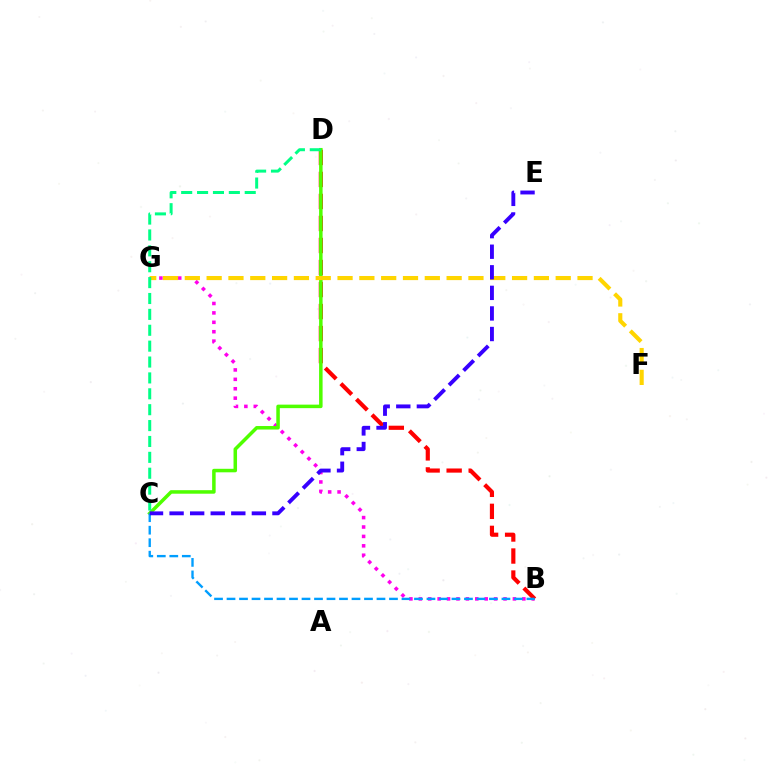{('B', 'G'): [{'color': '#ff00ed', 'line_style': 'dotted', 'thickness': 2.56}], ('B', 'D'): [{'color': '#ff0000', 'line_style': 'dashed', 'thickness': 2.99}], ('C', 'D'): [{'color': '#4fff00', 'line_style': 'solid', 'thickness': 2.53}, {'color': '#00ff86', 'line_style': 'dashed', 'thickness': 2.16}], ('F', 'G'): [{'color': '#ffd500', 'line_style': 'dashed', 'thickness': 2.96}], ('B', 'C'): [{'color': '#009eff', 'line_style': 'dashed', 'thickness': 1.7}], ('C', 'E'): [{'color': '#3700ff', 'line_style': 'dashed', 'thickness': 2.79}]}